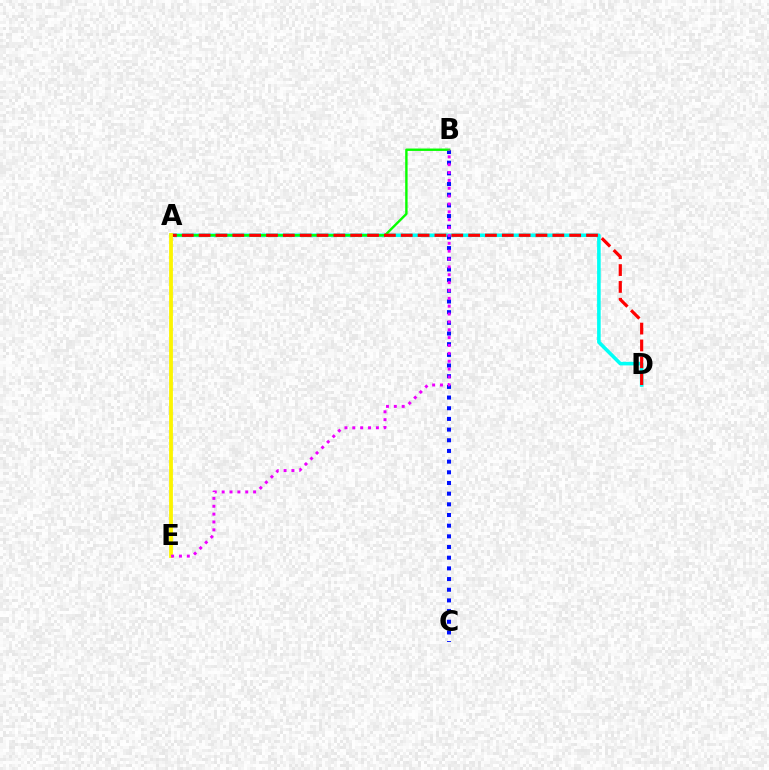{('A', 'D'): [{'color': '#00fff6', 'line_style': 'solid', 'thickness': 2.59}, {'color': '#ff0000', 'line_style': 'dashed', 'thickness': 2.29}], ('B', 'C'): [{'color': '#0010ff', 'line_style': 'dotted', 'thickness': 2.9}], ('A', 'B'): [{'color': '#08ff00', 'line_style': 'solid', 'thickness': 1.73}], ('A', 'E'): [{'color': '#fcf500', 'line_style': 'solid', 'thickness': 2.74}], ('B', 'E'): [{'color': '#ee00ff', 'line_style': 'dotted', 'thickness': 2.14}]}